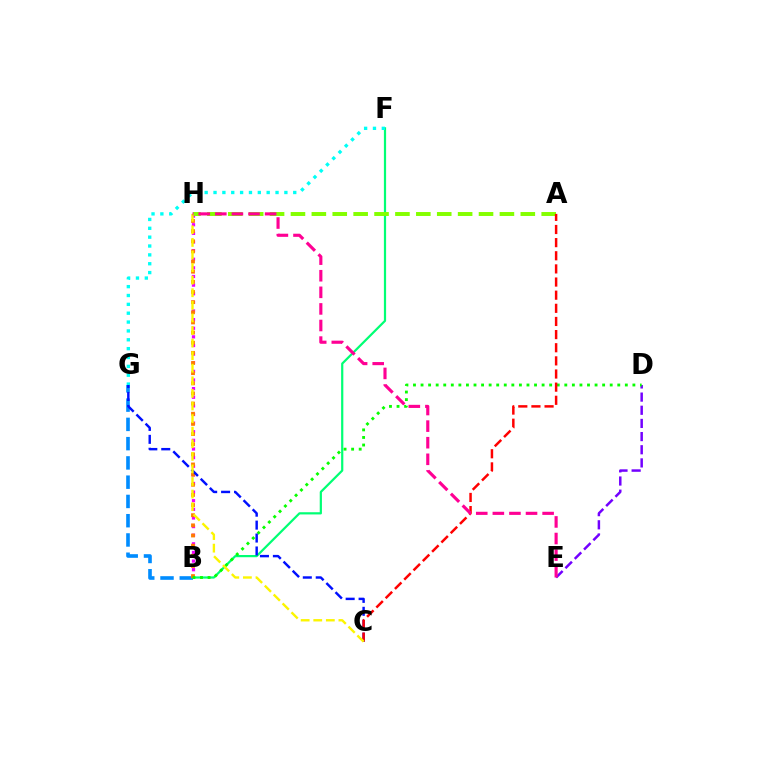{('B', 'G'): [{'color': '#008cff', 'line_style': 'dashed', 'thickness': 2.62}], ('B', 'H'): [{'color': '#ee00ff', 'line_style': 'dotted', 'thickness': 2.34}, {'color': '#ff7c00', 'line_style': 'dotted', 'thickness': 2.76}], ('D', 'E'): [{'color': '#7200ff', 'line_style': 'dashed', 'thickness': 1.79}], ('B', 'F'): [{'color': '#00ff74', 'line_style': 'solid', 'thickness': 1.59}], ('B', 'D'): [{'color': '#08ff00', 'line_style': 'dotted', 'thickness': 2.06}], ('A', 'H'): [{'color': '#84ff00', 'line_style': 'dashed', 'thickness': 2.84}], ('C', 'G'): [{'color': '#0010ff', 'line_style': 'dashed', 'thickness': 1.76}], ('F', 'G'): [{'color': '#00fff6', 'line_style': 'dotted', 'thickness': 2.41}], ('A', 'C'): [{'color': '#ff0000', 'line_style': 'dashed', 'thickness': 1.78}], ('C', 'H'): [{'color': '#fcf500', 'line_style': 'dashed', 'thickness': 1.71}], ('E', 'H'): [{'color': '#ff0094', 'line_style': 'dashed', 'thickness': 2.25}]}